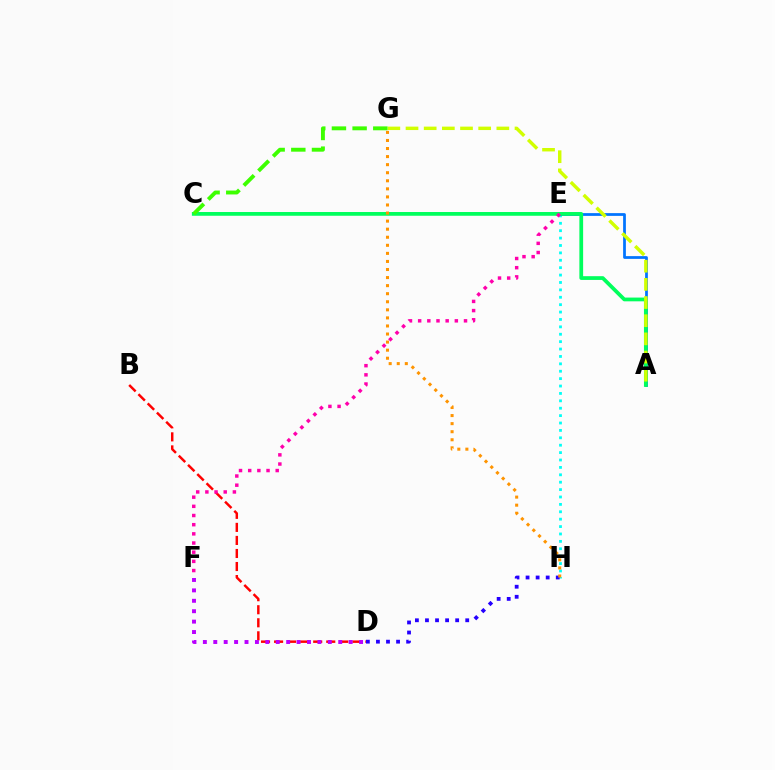{('B', 'D'): [{'color': '#ff0000', 'line_style': 'dashed', 'thickness': 1.77}], ('E', 'H'): [{'color': '#00fff6', 'line_style': 'dotted', 'thickness': 2.01}], ('A', 'E'): [{'color': '#0074ff', 'line_style': 'solid', 'thickness': 1.98}], ('A', 'C'): [{'color': '#00ff5c', 'line_style': 'solid', 'thickness': 2.7}], ('D', 'F'): [{'color': '#b900ff', 'line_style': 'dotted', 'thickness': 2.83}], ('E', 'F'): [{'color': '#ff00ac', 'line_style': 'dotted', 'thickness': 2.49}], ('A', 'G'): [{'color': '#d1ff00', 'line_style': 'dashed', 'thickness': 2.47}], ('C', 'G'): [{'color': '#3dff00', 'line_style': 'dashed', 'thickness': 2.81}], ('D', 'H'): [{'color': '#2500ff', 'line_style': 'dotted', 'thickness': 2.73}], ('G', 'H'): [{'color': '#ff9400', 'line_style': 'dotted', 'thickness': 2.19}]}